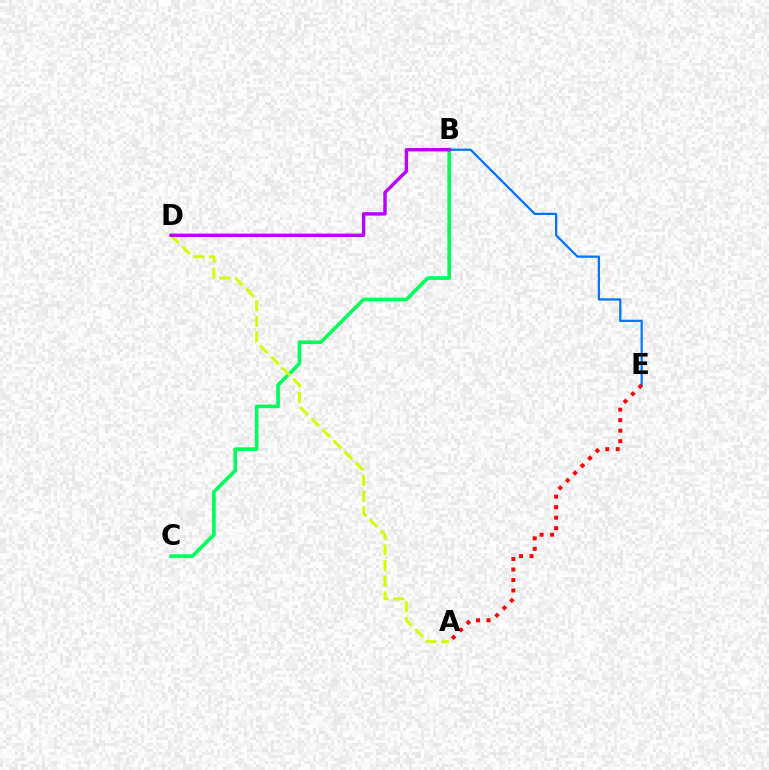{('B', 'C'): [{'color': '#00ff5c', 'line_style': 'solid', 'thickness': 2.61}], ('B', 'E'): [{'color': '#0074ff', 'line_style': 'solid', 'thickness': 1.61}], ('A', 'E'): [{'color': '#ff0000', 'line_style': 'dotted', 'thickness': 2.86}], ('A', 'D'): [{'color': '#d1ff00', 'line_style': 'dashed', 'thickness': 2.13}], ('B', 'D'): [{'color': '#b900ff', 'line_style': 'solid', 'thickness': 2.45}]}